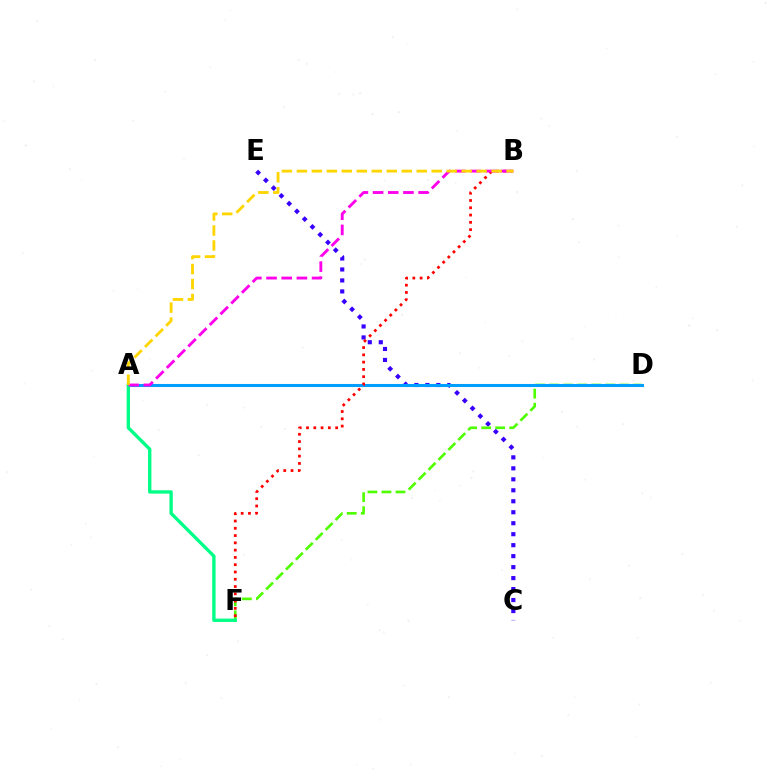{('C', 'E'): [{'color': '#3700ff', 'line_style': 'dotted', 'thickness': 2.98}], ('D', 'F'): [{'color': '#4fff00', 'line_style': 'dashed', 'thickness': 1.91}], ('A', 'D'): [{'color': '#009eff', 'line_style': 'solid', 'thickness': 2.19}], ('A', 'F'): [{'color': '#00ff86', 'line_style': 'solid', 'thickness': 2.41}], ('B', 'F'): [{'color': '#ff0000', 'line_style': 'dotted', 'thickness': 1.98}], ('A', 'B'): [{'color': '#ff00ed', 'line_style': 'dashed', 'thickness': 2.06}, {'color': '#ffd500', 'line_style': 'dashed', 'thickness': 2.04}]}